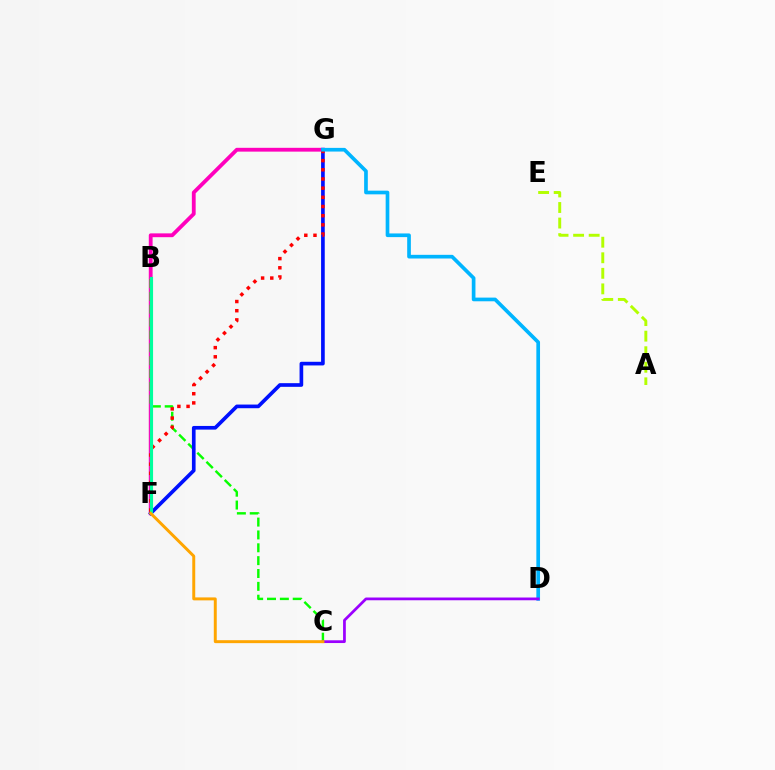{('F', 'G'): [{'color': '#ff00bd', 'line_style': 'solid', 'thickness': 2.74}, {'color': '#0010ff', 'line_style': 'solid', 'thickness': 2.64}, {'color': '#ff0000', 'line_style': 'dotted', 'thickness': 2.49}], ('B', 'C'): [{'color': '#08ff00', 'line_style': 'dashed', 'thickness': 1.75}], ('A', 'E'): [{'color': '#b3ff00', 'line_style': 'dashed', 'thickness': 2.11}], ('D', 'G'): [{'color': '#00b5ff', 'line_style': 'solid', 'thickness': 2.65}], ('B', 'F'): [{'color': '#00ff9d', 'line_style': 'solid', 'thickness': 2.26}], ('C', 'D'): [{'color': '#9b00ff', 'line_style': 'solid', 'thickness': 1.98}], ('C', 'F'): [{'color': '#ffa500', 'line_style': 'solid', 'thickness': 2.13}]}